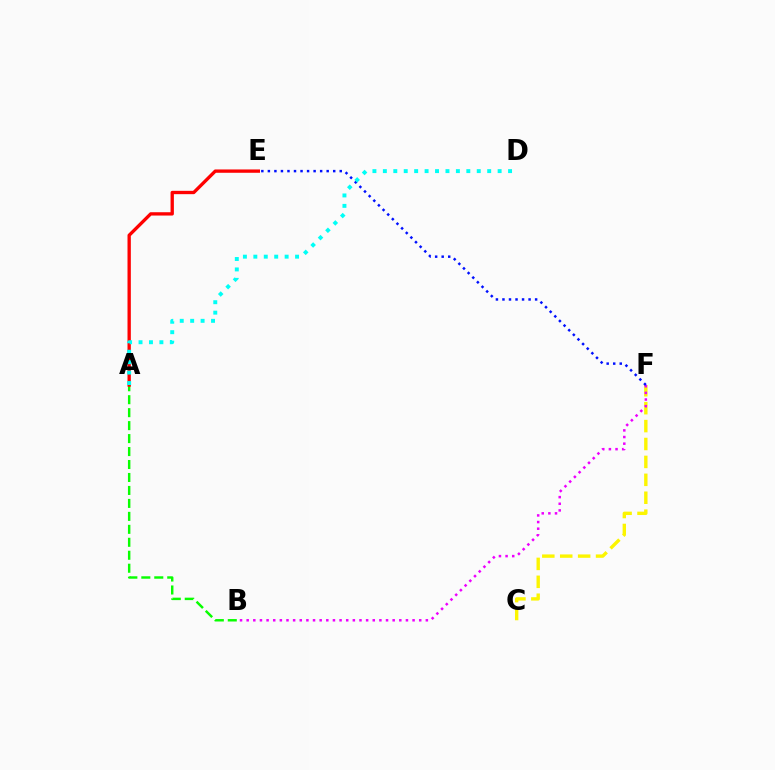{('A', 'B'): [{'color': '#08ff00', 'line_style': 'dashed', 'thickness': 1.76}], ('C', 'F'): [{'color': '#fcf500', 'line_style': 'dashed', 'thickness': 2.43}], ('B', 'F'): [{'color': '#ee00ff', 'line_style': 'dotted', 'thickness': 1.8}], ('A', 'E'): [{'color': '#ff0000', 'line_style': 'solid', 'thickness': 2.4}], ('E', 'F'): [{'color': '#0010ff', 'line_style': 'dotted', 'thickness': 1.78}], ('A', 'D'): [{'color': '#00fff6', 'line_style': 'dotted', 'thickness': 2.83}]}